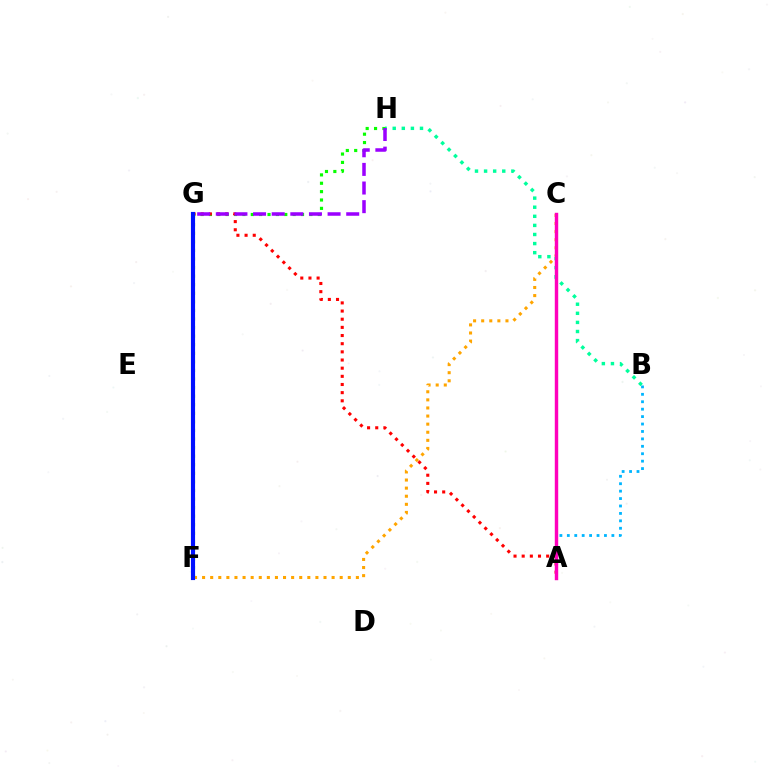{('B', 'H'): [{'color': '#00ff9d', 'line_style': 'dotted', 'thickness': 2.47}], ('A', 'B'): [{'color': '#00b5ff', 'line_style': 'dotted', 'thickness': 2.02}], ('G', 'H'): [{'color': '#08ff00', 'line_style': 'dotted', 'thickness': 2.27}, {'color': '#9b00ff', 'line_style': 'dashed', 'thickness': 2.53}], ('C', 'F'): [{'color': '#ffa500', 'line_style': 'dotted', 'thickness': 2.2}], ('F', 'G'): [{'color': '#b3ff00', 'line_style': 'dotted', 'thickness': 2.33}, {'color': '#0010ff', 'line_style': 'solid', 'thickness': 2.98}], ('A', 'G'): [{'color': '#ff0000', 'line_style': 'dotted', 'thickness': 2.22}], ('A', 'C'): [{'color': '#ff00bd', 'line_style': 'solid', 'thickness': 2.46}]}